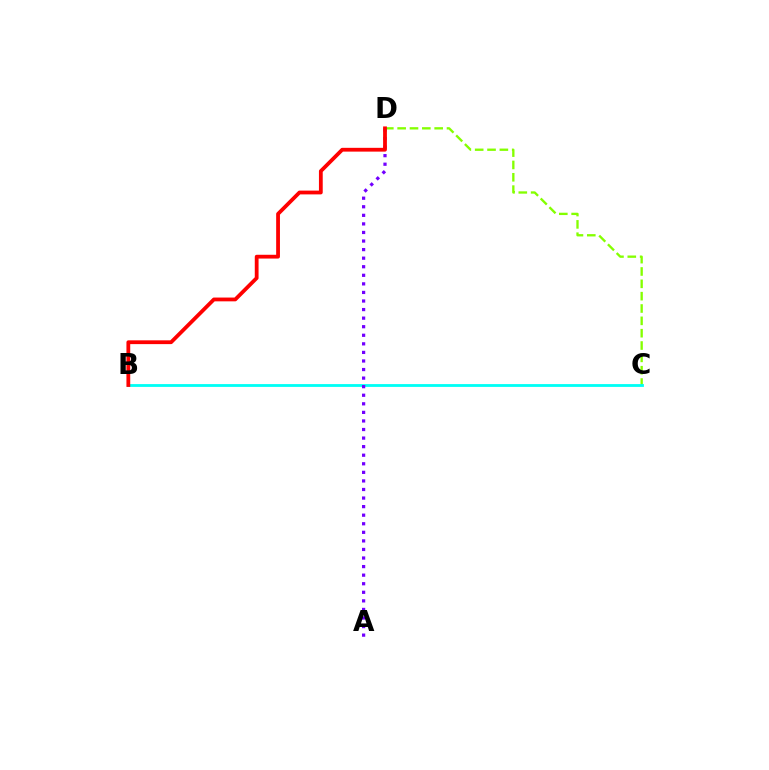{('C', 'D'): [{'color': '#84ff00', 'line_style': 'dashed', 'thickness': 1.68}], ('B', 'C'): [{'color': '#00fff6', 'line_style': 'solid', 'thickness': 2.02}], ('A', 'D'): [{'color': '#7200ff', 'line_style': 'dotted', 'thickness': 2.33}], ('B', 'D'): [{'color': '#ff0000', 'line_style': 'solid', 'thickness': 2.73}]}